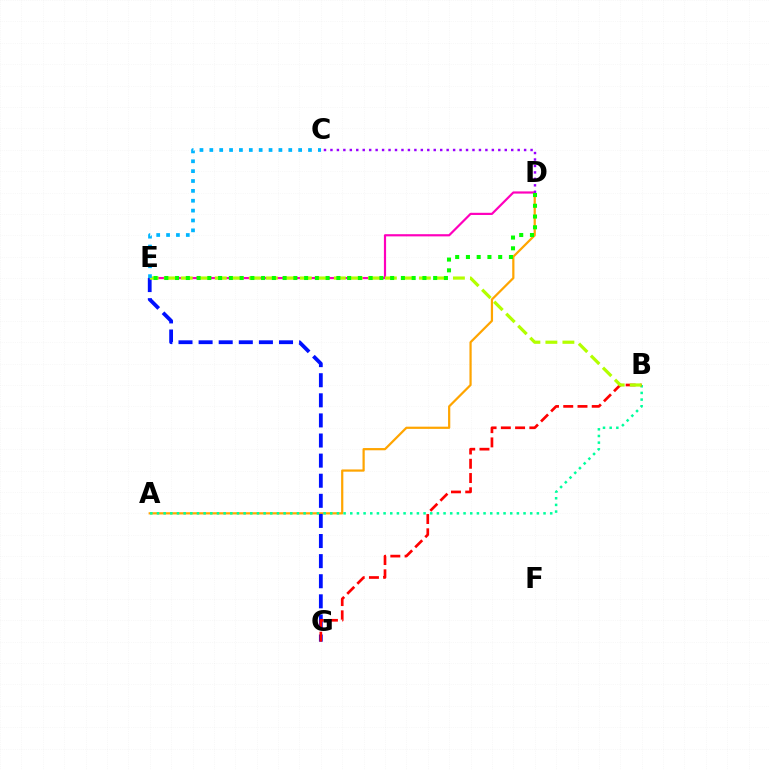{('D', 'E'): [{'color': '#ff00bd', 'line_style': 'solid', 'thickness': 1.57}, {'color': '#08ff00', 'line_style': 'dotted', 'thickness': 2.92}], ('A', 'D'): [{'color': '#ffa500', 'line_style': 'solid', 'thickness': 1.6}], ('E', 'G'): [{'color': '#0010ff', 'line_style': 'dashed', 'thickness': 2.73}], ('A', 'B'): [{'color': '#00ff9d', 'line_style': 'dotted', 'thickness': 1.81}], ('B', 'G'): [{'color': '#ff0000', 'line_style': 'dashed', 'thickness': 1.94}], ('B', 'E'): [{'color': '#b3ff00', 'line_style': 'dashed', 'thickness': 2.31}], ('C', 'D'): [{'color': '#9b00ff', 'line_style': 'dotted', 'thickness': 1.75}], ('C', 'E'): [{'color': '#00b5ff', 'line_style': 'dotted', 'thickness': 2.68}]}